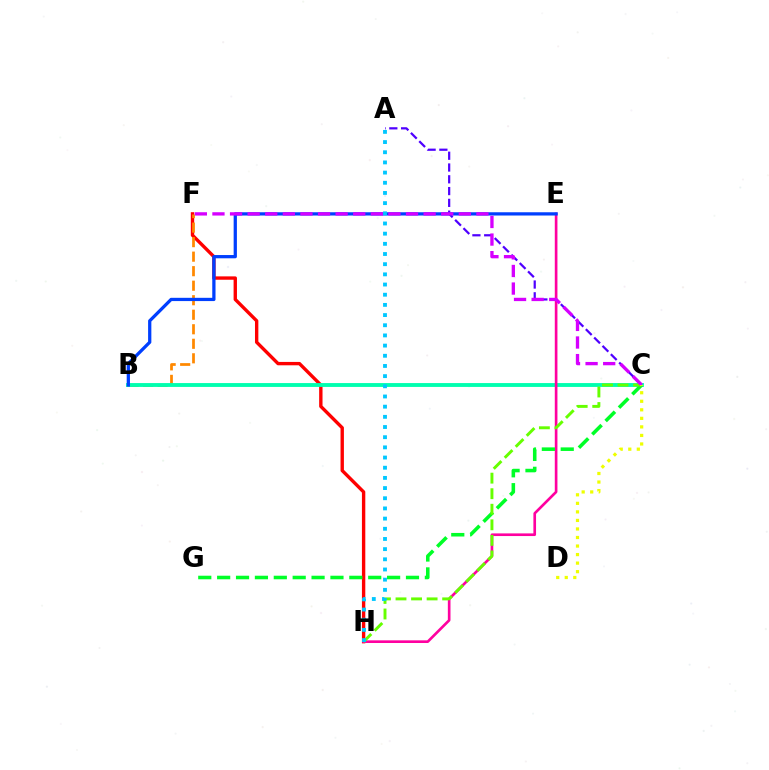{('F', 'H'): [{'color': '#ff0000', 'line_style': 'solid', 'thickness': 2.43}], ('B', 'F'): [{'color': '#ff8800', 'line_style': 'dashed', 'thickness': 1.97}], ('A', 'C'): [{'color': '#4f00ff', 'line_style': 'dashed', 'thickness': 1.6}], ('B', 'C'): [{'color': '#00ffaf', 'line_style': 'solid', 'thickness': 2.78}], ('E', 'H'): [{'color': '#ff00a0', 'line_style': 'solid', 'thickness': 1.91}], ('C', 'G'): [{'color': '#00ff27', 'line_style': 'dashed', 'thickness': 2.57}], ('C', 'H'): [{'color': '#66ff00', 'line_style': 'dashed', 'thickness': 2.11}], ('B', 'E'): [{'color': '#003fff', 'line_style': 'solid', 'thickness': 2.35}], ('C', 'F'): [{'color': '#d600ff', 'line_style': 'dashed', 'thickness': 2.39}], ('C', 'D'): [{'color': '#eeff00', 'line_style': 'dotted', 'thickness': 2.32}], ('A', 'H'): [{'color': '#00c7ff', 'line_style': 'dotted', 'thickness': 2.77}]}